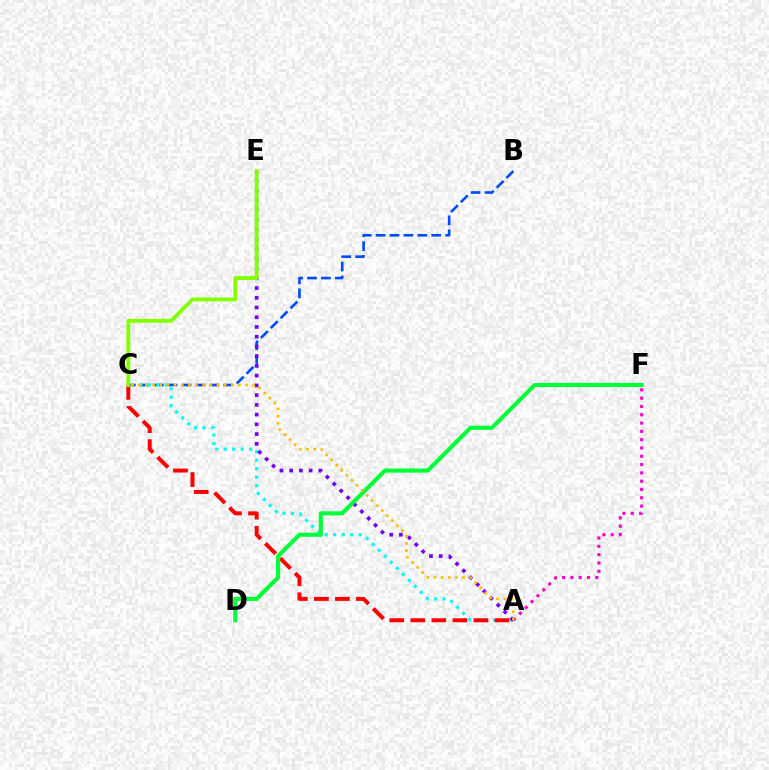{('B', 'C'): [{'color': '#004bff', 'line_style': 'dashed', 'thickness': 1.89}], ('A', 'F'): [{'color': '#ff00cf', 'line_style': 'dotted', 'thickness': 2.26}], ('A', 'C'): [{'color': '#00fff6', 'line_style': 'dotted', 'thickness': 2.31}, {'color': '#ff0000', 'line_style': 'dashed', 'thickness': 2.86}, {'color': '#ffbd00', 'line_style': 'dotted', 'thickness': 1.94}], ('A', 'E'): [{'color': '#7200ff', 'line_style': 'dotted', 'thickness': 2.65}], ('D', 'F'): [{'color': '#00ff39', 'line_style': 'solid', 'thickness': 2.96}], ('C', 'E'): [{'color': '#84ff00', 'line_style': 'solid', 'thickness': 2.78}]}